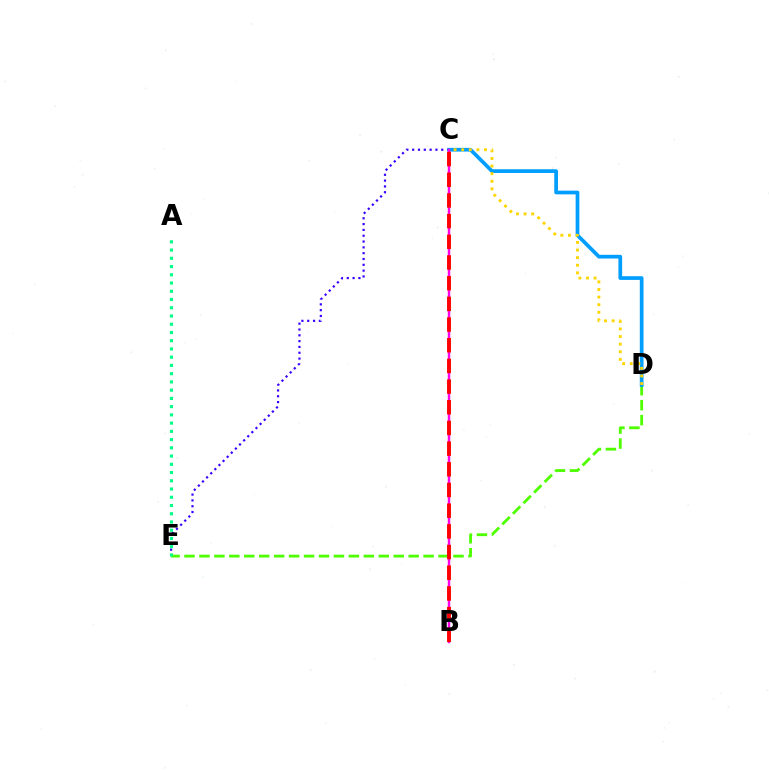{('C', 'E'): [{'color': '#3700ff', 'line_style': 'dotted', 'thickness': 1.58}], ('D', 'E'): [{'color': '#4fff00', 'line_style': 'dashed', 'thickness': 2.03}], ('C', 'D'): [{'color': '#009eff', 'line_style': 'solid', 'thickness': 2.67}, {'color': '#ffd500', 'line_style': 'dotted', 'thickness': 2.07}], ('B', 'C'): [{'color': '#ff00ed', 'line_style': 'solid', 'thickness': 1.75}, {'color': '#ff0000', 'line_style': 'dashed', 'thickness': 2.81}], ('A', 'E'): [{'color': '#00ff86', 'line_style': 'dotted', 'thickness': 2.24}]}